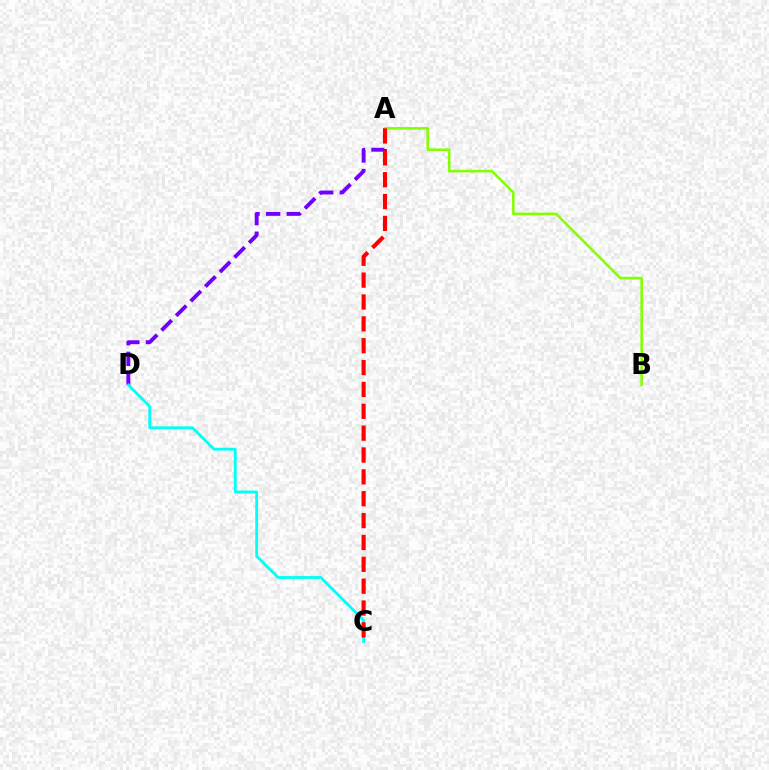{('A', 'D'): [{'color': '#7200ff', 'line_style': 'dashed', 'thickness': 2.8}], ('A', 'B'): [{'color': '#84ff00', 'line_style': 'solid', 'thickness': 1.85}], ('C', 'D'): [{'color': '#00fff6', 'line_style': 'solid', 'thickness': 2.02}], ('A', 'C'): [{'color': '#ff0000', 'line_style': 'dashed', 'thickness': 2.97}]}